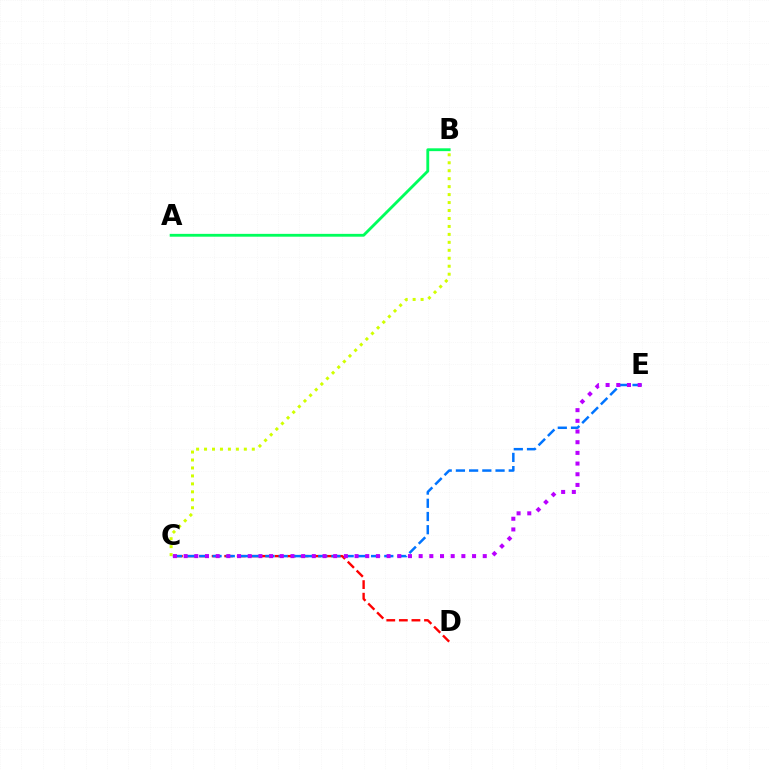{('A', 'B'): [{'color': '#00ff5c', 'line_style': 'solid', 'thickness': 2.04}], ('C', 'D'): [{'color': '#ff0000', 'line_style': 'dashed', 'thickness': 1.71}], ('B', 'C'): [{'color': '#d1ff00', 'line_style': 'dotted', 'thickness': 2.16}], ('C', 'E'): [{'color': '#0074ff', 'line_style': 'dashed', 'thickness': 1.79}, {'color': '#b900ff', 'line_style': 'dotted', 'thickness': 2.9}]}